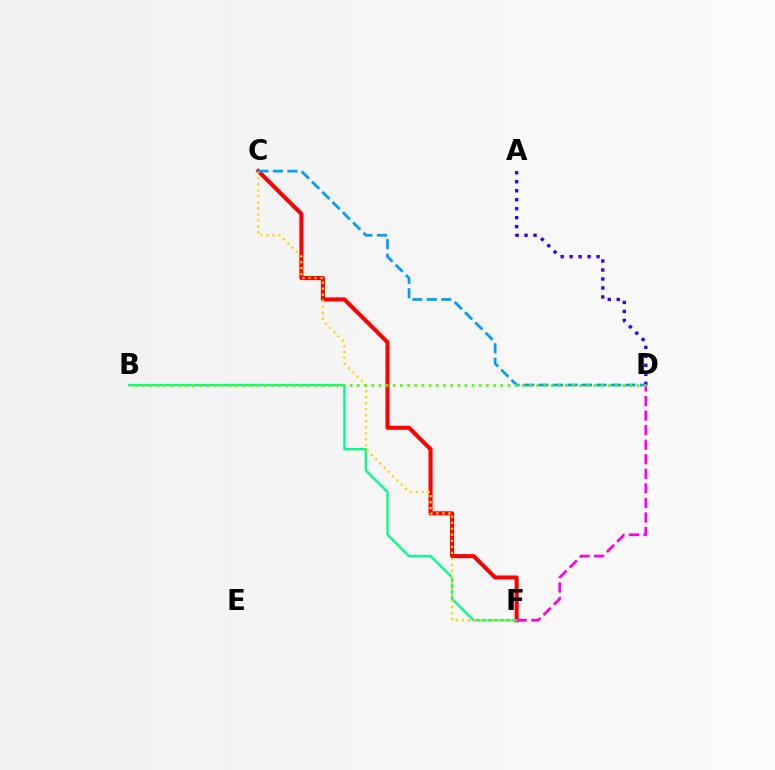{('C', 'F'): [{'color': '#ff0000', 'line_style': 'solid', 'thickness': 2.92}, {'color': '#ffd500', 'line_style': 'dotted', 'thickness': 1.64}], ('B', 'F'): [{'color': '#00ff86', 'line_style': 'solid', 'thickness': 1.69}], ('A', 'D'): [{'color': '#3700ff', 'line_style': 'dotted', 'thickness': 2.44}], ('C', 'D'): [{'color': '#009eff', 'line_style': 'dashed', 'thickness': 1.97}], ('D', 'F'): [{'color': '#ff00ed', 'line_style': 'dashed', 'thickness': 1.98}], ('B', 'D'): [{'color': '#4fff00', 'line_style': 'dotted', 'thickness': 1.95}]}